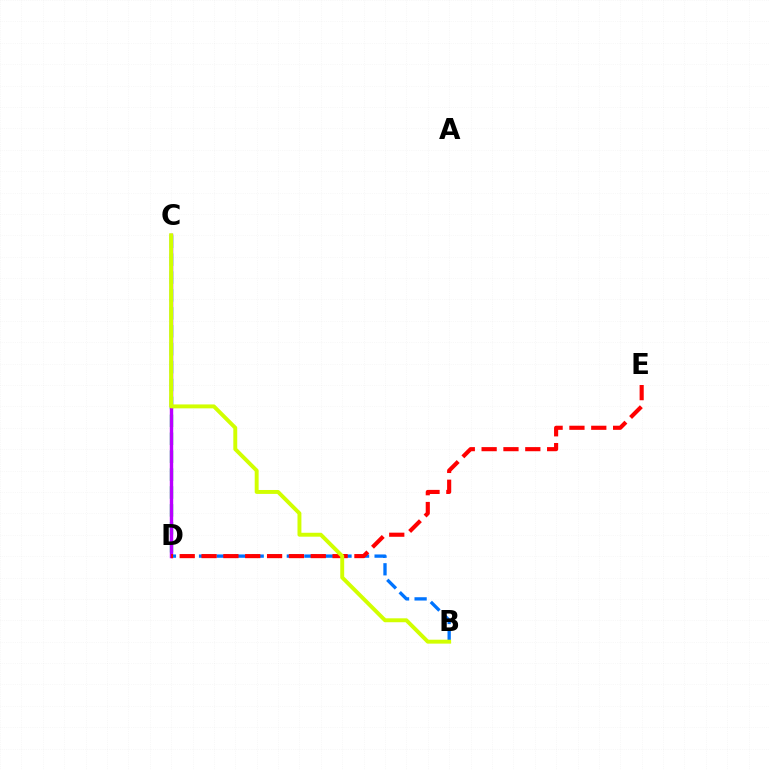{('C', 'D'): [{'color': '#00ff5c', 'line_style': 'dashed', 'thickness': 2.43}, {'color': '#b900ff', 'line_style': 'solid', 'thickness': 2.45}], ('B', 'D'): [{'color': '#0074ff', 'line_style': 'dashed', 'thickness': 2.39}], ('D', 'E'): [{'color': '#ff0000', 'line_style': 'dashed', 'thickness': 2.97}], ('B', 'C'): [{'color': '#d1ff00', 'line_style': 'solid', 'thickness': 2.82}]}